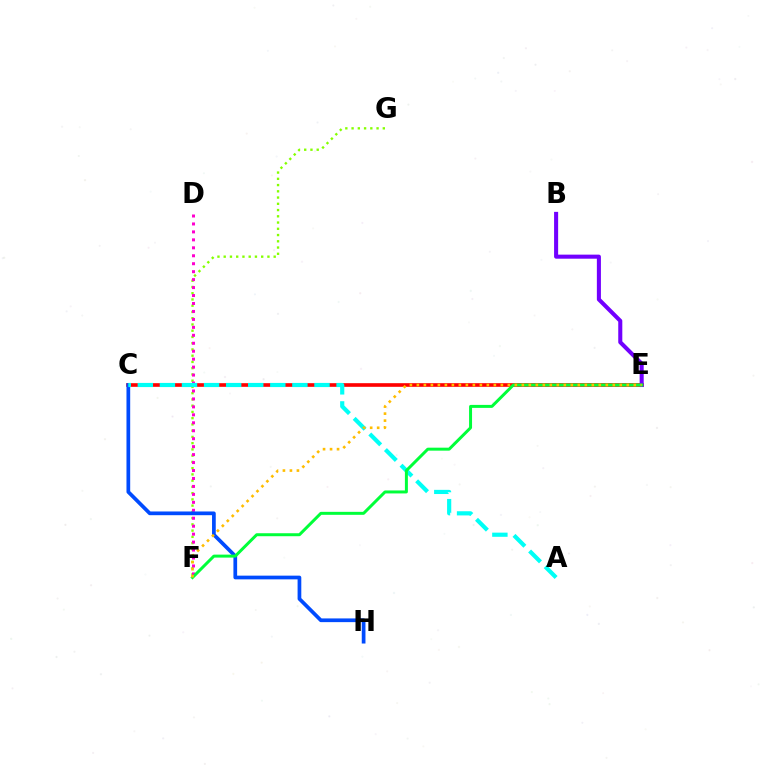{('F', 'G'): [{'color': '#84ff00', 'line_style': 'dotted', 'thickness': 1.7}], ('D', 'F'): [{'color': '#ff00cf', 'line_style': 'dotted', 'thickness': 2.16}], ('C', 'E'): [{'color': '#ff0000', 'line_style': 'solid', 'thickness': 2.62}], ('C', 'H'): [{'color': '#004bff', 'line_style': 'solid', 'thickness': 2.67}], ('B', 'E'): [{'color': '#7200ff', 'line_style': 'solid', 'thickness': 2.92}], ('A', 'C'): [{'color': '#00fff6', 'line_style': 'dashed', 'thickness': 3.0}], ('E', 'F'): [{'color': '#00ff39', 'line_style': 'solid', 'thickness': 2.15}, {'color': '#ffbd00', 'line_style': 'dotted', 'thickness': 1.9}]}